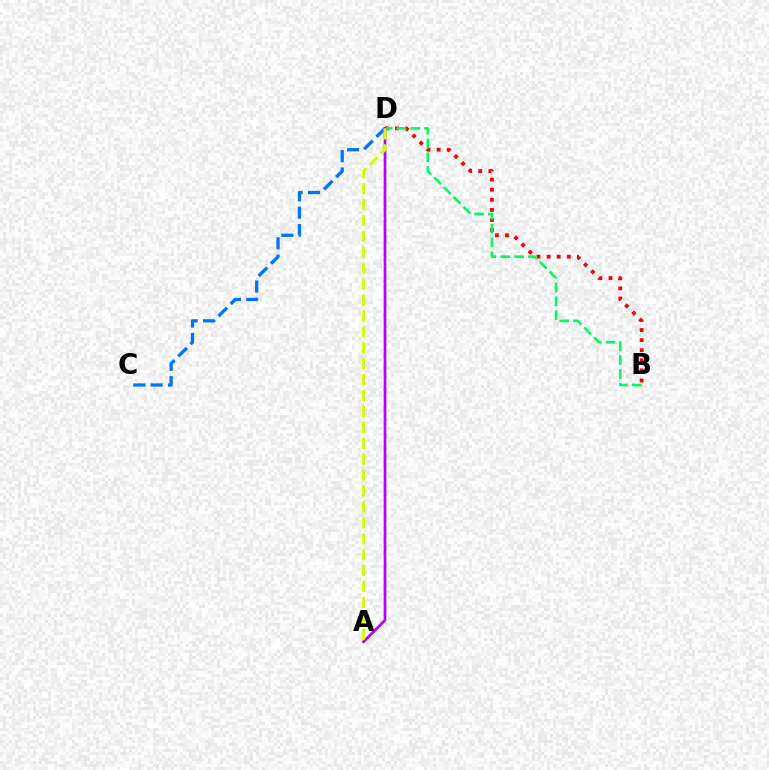{('B', 'D'): [{'color': '#ff0000', 'line_style': 'dotted', 'thickness': 2.74}, {'color': '#00ff5c', 'line_style': 'dashed', 'thickness': 1.88}], ('C', 'D'): [{'color': '#0074ff', 'line_style': 'dashed', 'thickness': 2.36}], ('A', 'D'): [{'color': '#b900ff', 'line_style': 'solid', 'thickness': 1.94}, {'color': '#d1ff00', 'line_style': 'dashed', 'thickness': 2.16}]}